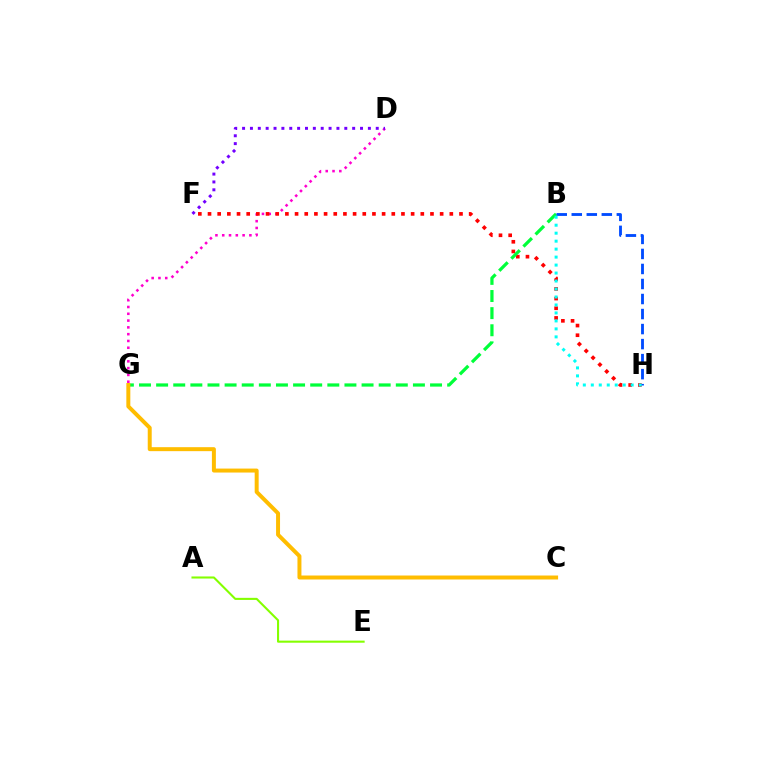{('A', 'E'): [{'color': '#84ff00', 'line_style': 'solid', 'thickness': 1.5}], ('D', 'G'): [{'color': '#ff00cf', 'line_style': 'dotted', 'thickness': 1.85}], ('F', 'H'): [{'color': '#ff0000', 'line_style': 'dotted', 'thickness': 2.63}], ('B', 'G'): [{'color': '#00ff39', 'line_style': 'dashed', 'thickness': 2.33}], ('B', 'H'): [{'color': '#004bff', 'line_style': 'dashed', 'thickness': 2.04}, {'color': '#00fff6', 'line_style': 'dotted', 'thickness': 2.17}], ('D', 'F'): [{'color': '#7200ff', 'line_style': 'dotted', 'thickness': 2.14}], ('C', 'G'): [{'color': '#ffbd00', 'line_style': 'solid', 'thickness': 2.86}]}